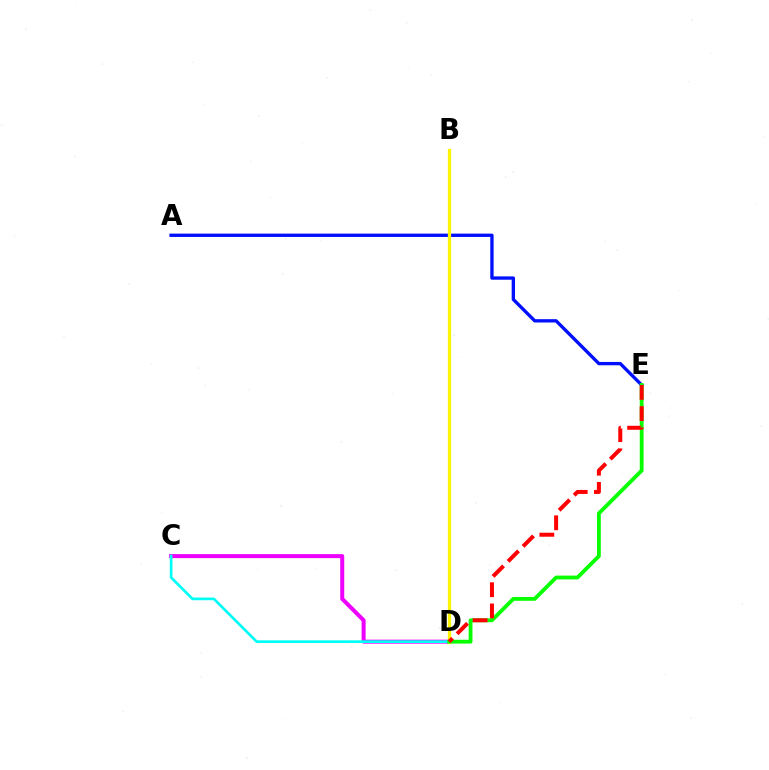{('C', 'D'): [{'color': '#ee00ff', 'line_style': 'solid', 'thickness': 2.89}, {'color': '#00fff6', 'line_style': 'solid', 'thickness': 1.94}], ('A', 'E'): [{'color': '#0010ff', 'line_style': 'solid', 'thickness': 2.4}], ('B', 'D'): [{'color': '#fcf500', 'line_style': 'solid', 'thickness': 2.35}], ('D', 'E'): [{'color': '#08ff00', 'line_style': 'solid', 'thickness': 2.75}, {'color': '#ff0000', 'line_style': 'dashed', 'thickness': 2.88}]}